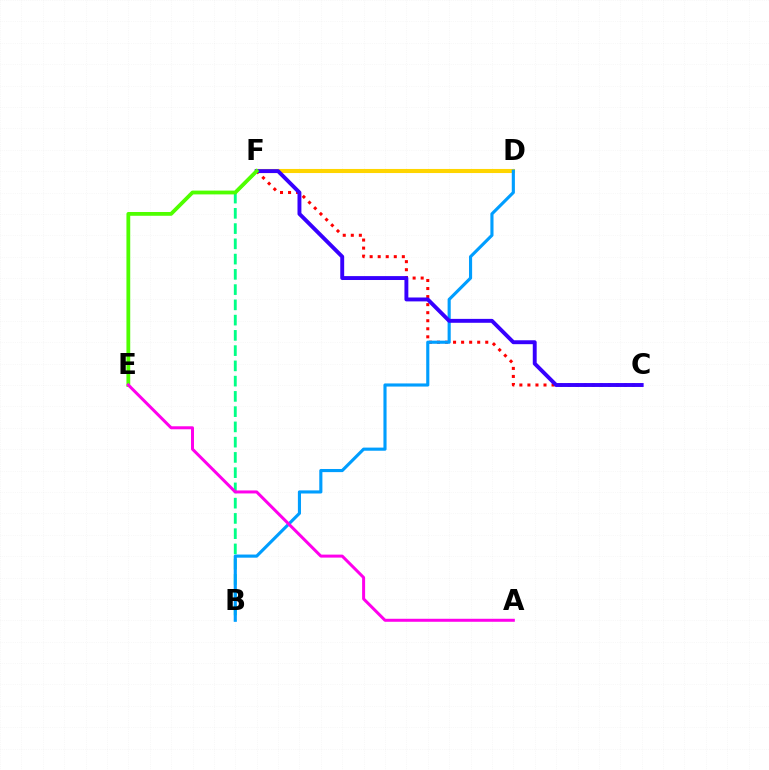{('B', 'F'): [{'color': '#00ff86', 'line_style': 'dashed', 'thickness': 2.07}], ('D', 'F'): [{'color': '#ffd500', 'line_style': 'solid', 'thickness': 2.94}], ('C', 'F'): [{'color': '#ff0000', 'line_style': 'dotted', 'thickness': 2.19}, {'color': '#3700ff', 'line_style': 'solid', 'thickness': 2.81}], ('B', 'D'): [{'color': '#009eff', 'line_style': 'solid', 'thickness': 2.25}], ('E', 'F'): [{'color': '#4fff00', 'line_style': 'solid', 'thickness': 2.73}], ('A', 'E'): [{'color': '#ff00ed', 'line_style': 'solid', 'thickness': 2.16}]}